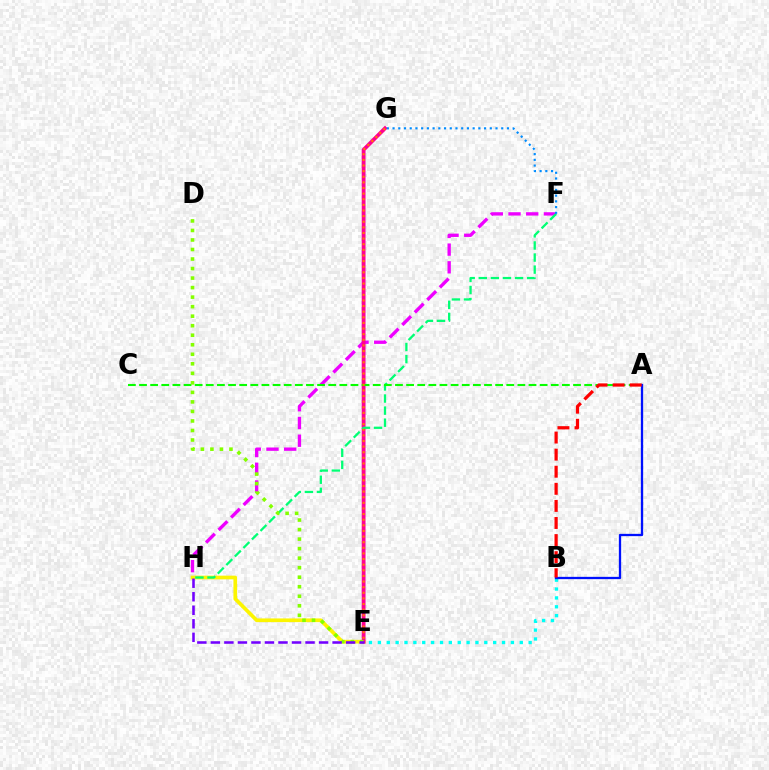{('F', 'H'): [{'color': '#ee00ff', 'line_style': 'dashed', 'thickness': 2.41}, {'color': '#00ff74', 'line_style': 'dashed', 'thickness': 1.64}], ('E', 'H'): [{'color': '#fcf500', 'line_style': 'solid', 'thickness': 2.66}, {'color': '#7200ff', 'line_style': 'dashed', 'thickness': 1.84}], ('E', 'G'): [{'color': '#ff0094', 'line_style': 'solid', 'thickness': 2.74}, {'color': '#ff7c00', 'line_style': 'dotted', 'thickness': 1.53}], ('B', 'E'): [{'color': '#00fff6', 'line_style': 'dotted', 'thickness': 2.41}], ('A', 'C'): [{'color': '#08ff00', 'line_style': 'dashed', 'thickness': 1.51}], ('D', 'E'): [{'color': '#84ff00', 'line_style': 'dotted', 'thickness': 2.59}], ('A', 'B'): [{'color': '#0010ff', 'line_style': 'solid', 'thickness': 1.66}, {'color': '#ff0000', 'line_style': 'dashed', 'thickness': 2.32}], ('F', 'G'): [{'color': '#008cff', 'line_style': 'dotted', 'thickness': 1.55}]}